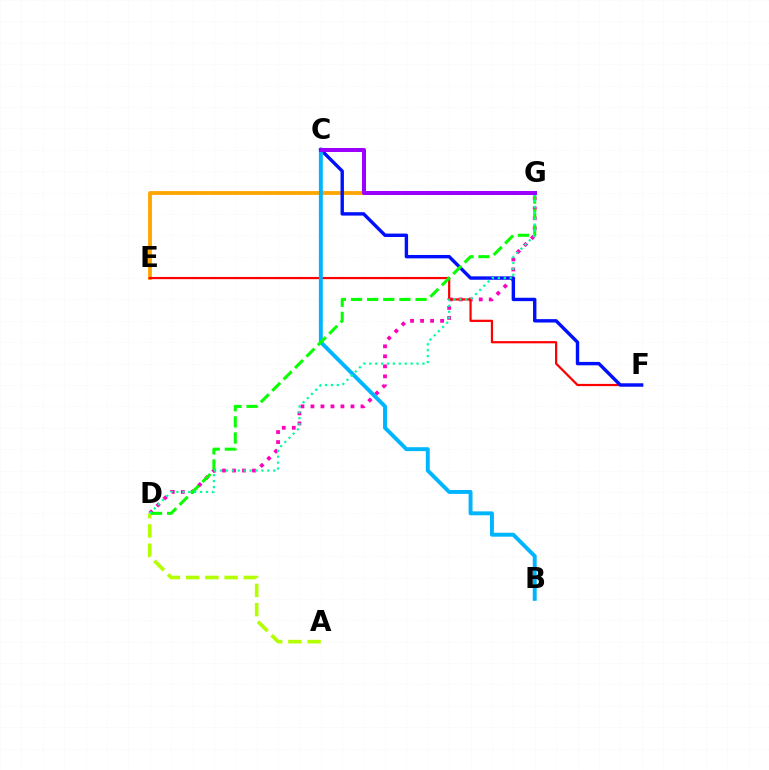{('D', 'G'): [{'color': '#ff00bd', 'line_style': 'dotted', 'thickness': 2.72}, {'color': '#08ff00', 'line_style': 'dashed', 'thickness': 2.19}, {'color': '#00ff9d', 'line_style': 'dotted', 'thickness': 1.61}], ('E', 'G'): [{'color': '#ffa500', 'line_style': 'solid', 'thickness': 2.74}], ('E', 'F'): [{'color': '#ff0000', 'line_style': 'solid', 'thickness': 1.59}], ('A', 'D'): [{'color': '#b3ff00', 'line_style': 'dashed', 'thickness': 2.61}], ('C', 'F'): [{'color': '#0010ff', 'line_style': 'solid', 'thickness': 2.44}], ('B', 'C'): [{'color': '#00b5ff', 'line_style': 'solid', 'thickness': 2.82}], ('C', 'G'): [{'color': '#9b00ff', 'line_style': 'solid', 'thickness': 2.9}]}